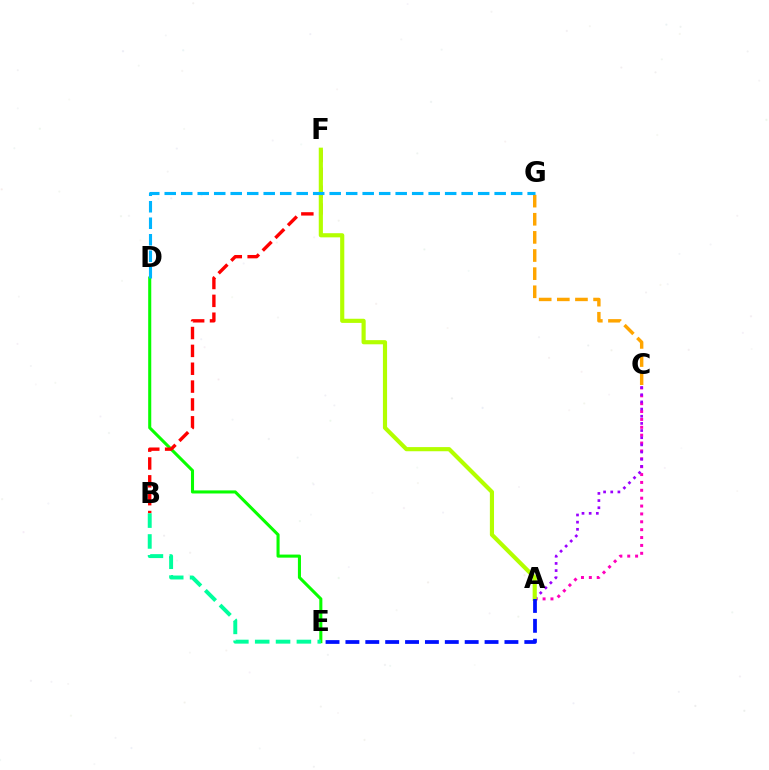{('A', 'C'): [{'color': '#ff00bd', 'line_style': 'dotted', 'thickness': 2.14}, {'color': '#9b00ff', 'line_style': 'dotted', 'thickness': 1.95}], ('D', 'E'): [{'color': '#08ff00', 'line_style': 'solid', 'thickness': 2.21}], ('B', 'F'): [{'color': '#ff0000', 'line_style': 'dashed', 'thickness': 2.43}], ('A', 'F'): [{'color': '#b3ff00', 'line_style': 'solid', 'thickness': 2.99}], ('C', 'G'): [{'color': '#ffa500', 'line_style': 'dashed', 'thickness': 2.46}], ('B', 'E'): [{'color': '#00ff9d', 'line_style': 'dashed', 'thickness': 2.83}], ('A', 'E'): [{'color': '#0010ff', 'line_style': 'dashed', 'thickness': 2.7}], ('D', 'G'): [{'color': '#00b5ff', 'line_style': 'dashed', 'thickness': 2.24}]}